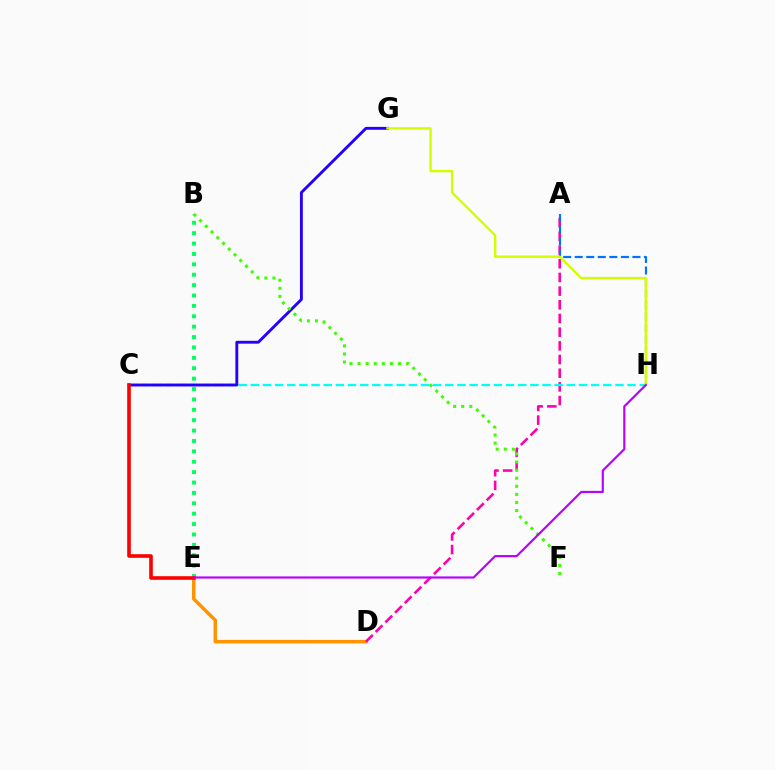{('B', 'E'): [{'color': '#00ff5c', 'line_style': 'dotted', 'thickness': 2.82}], ('D', 'E'): [{'color': '#ff9400', 'line_style': 'solid', 'thickness': 2.51}], ('A', 'D'): [{'color': '#ff00ac', 'line_style': 'dashed', 'thickness': 1.86}], ('C', 'H'): [{'color': '#00fff6', 'line_style': 'dashed', 'thickness': 1.65}], ('C', 'G'): [{'color': '#2500ff', 'line_style': 'solid', 'thickness': 2.07}], ('C', 'E'): [{'color': '#ff0000', 'line_style': 'solid', 'thickness': 2.6}], ('B', 'F'): [{'color': '#3dff00', 'line_style': 'dotted', 'thickness': 2.2}], ('A', 'H'): [{'color': '#0074ff', 'line_style': 'dashed', 'thickness': 1.57}], ('G', 'H'): [{'color': '#d1ff00', 'line_style': 'solid', 'thickness': 1.7}], ('E', 'H'): [{'color': '#b900ff', 'line_style': 'solid', 'thickness': 1.55}]}